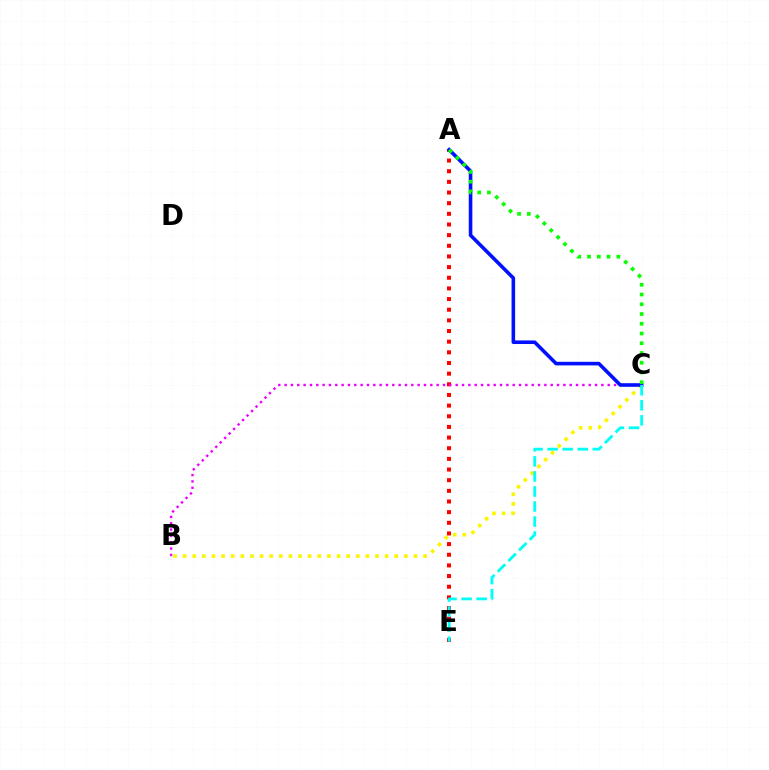{('A', 'E'): [{'color': '#ff0000', 'line_style': 'dotted', 'thickness': 2.89}], ('B', 'C'): [{'color': '#fcf500', 'line_style': 'dotted', 'thickness': 2.61}, {'color': '#ee00ff', 'line_style': 'dotted', 'thickness': 1.72}], ('A', 'C'): [{'color': '#0010ff', 'line_style': 'solid', 'thickness': 2.58}, {'color': '#08ff00', 'line_style': 'dotted', 'thickness': 2.65}], ('C', 'E'): [{'color': '#00fff6', 'line_style': 'dashed', 'thickness': 2.04}]}